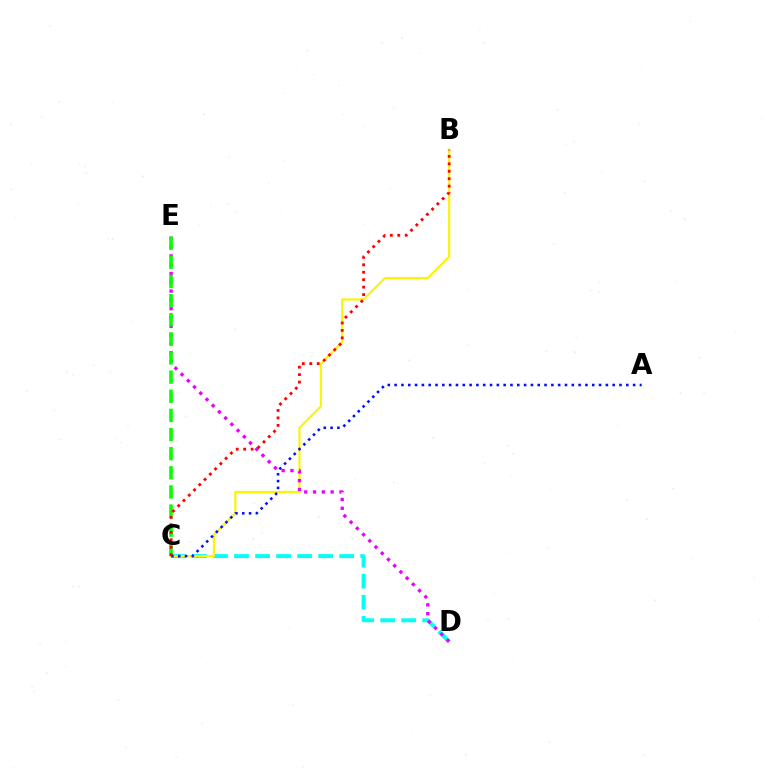{('C', 'D'): [{'color': '#00fff6', 'line_style': 'dashed', 'thickness': 2.86}], ('B', 'C'): [{'color': '#fcf500', 'line_style': 'solid', 'thickness': 1.54}, {'color': '#ff0000', 'line_style': 'dotted', 'thickness': 2.02}], ('D', 'E'): [{'color': '#ee00ff', 'line_style': 'dotted', 'thickness': 2.39}], ('C', 'E'): [{'color': '#08ff00', 'line_style': 'dashed', 'thickness': 2.6}], ('A', 'C'): [{'color': '#0010ff', 'line_style': 'dotted', 'thickness': 1.85}]}